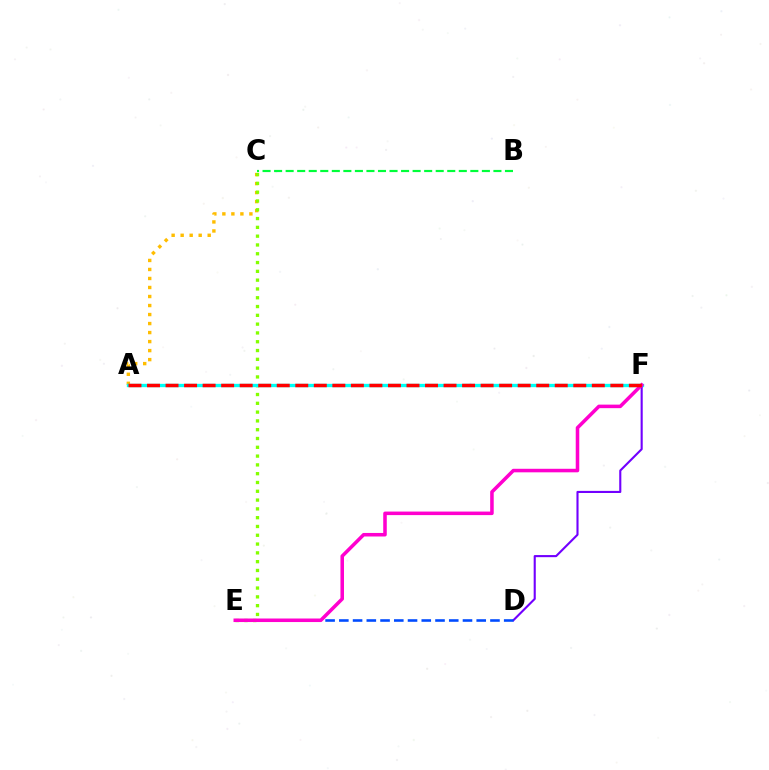{('A', 'C'): [{'color': '#ffbd00', 'line_style': 'dotted', 'thickness': 2.45}], ('C', 'E'): [{'color': '#84ff00', 'line_style': 'dotted', 'thickness': 2.39}], ('A', 'F'): [{'color': '#00fff6', 'line_style': 'solid', 'thickness': 2.4}, {'color': '#ff0000', 'line_style': 'dashed', 'thickness': 2.52}], ('D', 'F'): [{'color': '#7200ff', 'line_style': 'solid', 'thickness': 1.52}], ('D', 'E'): [{'color': '#004bff', 'line_style': 'dashed', 'thickness': 1.87}], ('E', 'F'): [{'color': '#ff00cf', 'line_style': 'solid', 'thickness': 2.55}], ('B', 'C'): [{'color': '#00ff39', 'line_style': 'dashed', 'thickness': 1.57}]}